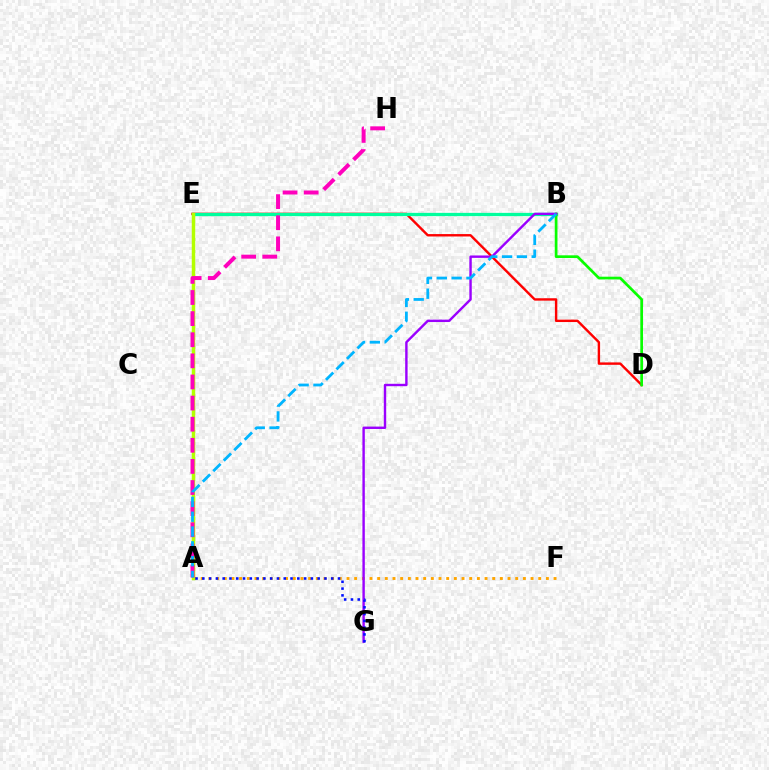{('D', 'E'): [{'color': '#ff0000', 'line_style': 'solid', 'thickness': 1.73}], ('A', 'F'): [{'color': '#ffa500', 'line_style': 'dotted', 'thickness': 2.08}], ('B', 'E'): [{'color': '#00ff9d', 'line_style': 'solid', 'thickness': 2.36}], ('A', 'E'): [{'color': '#b3ff00', 'line_style': 'solid', 'thickness': 2.5}], ('B', 'D'): [{'color': '#08ff00', 'line_style': 'solid', 'thickness': 1.95}], ('B', 'G'): [{'color': '#9b00ff', 'line_style': 'solid', 'thickness': 1.73}], ('A', 'H'): [{'color': '#ff00bd', 'line_style': 'dashed', 'thickness': 2.87}], ('A', 'G'): [{'color': '#0010ff', 'line_style': 'dotted', 'thickness': 1.84}], ('A', 'B'): [{'color': '#00b5ff', 'line_style': 'dashed', 'thickness': 2.01}]}